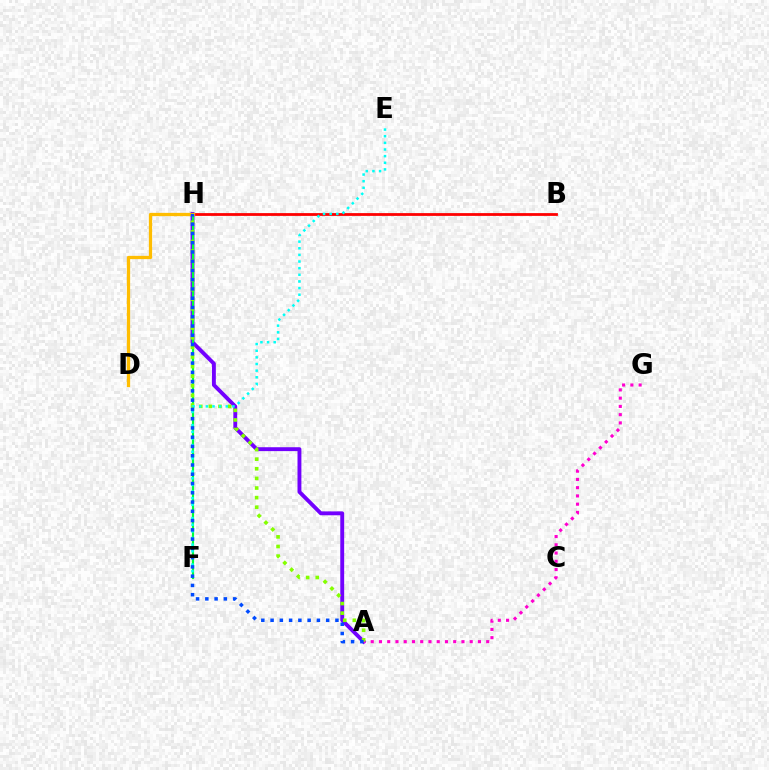{('A', 'H'): [{'color': '#7200ff', 'line_style': 'solid', 'thickness': 2.8}, {'color': '#84ff00', 'line_style': 'dotted', 'thickness': 2.61}, {'color': '#004bff', 'line_style': 'dotted', 'thickness': 2.52}], ('F', 'H'): [{'color': '#00ff39', 'line_style': 'solid', 'thickness': 1.56}], ('A', 'G'): [{'color': '#ff00cf', 'line_style': 'dotted', 'thickness': 2.24}], ('B', 'H'): [{'color': '#ff0000', 'line_style': 'solid', 'thickness': 2.0}], ('E', 'F'): [{'color': '#00fff6', 'line_style': 'dotted', 'thickness': 1.8}], ('D', 'H'): [{'color': '#ffbd00', 'line_style': 'solid', 'thickness': 2.36}]}